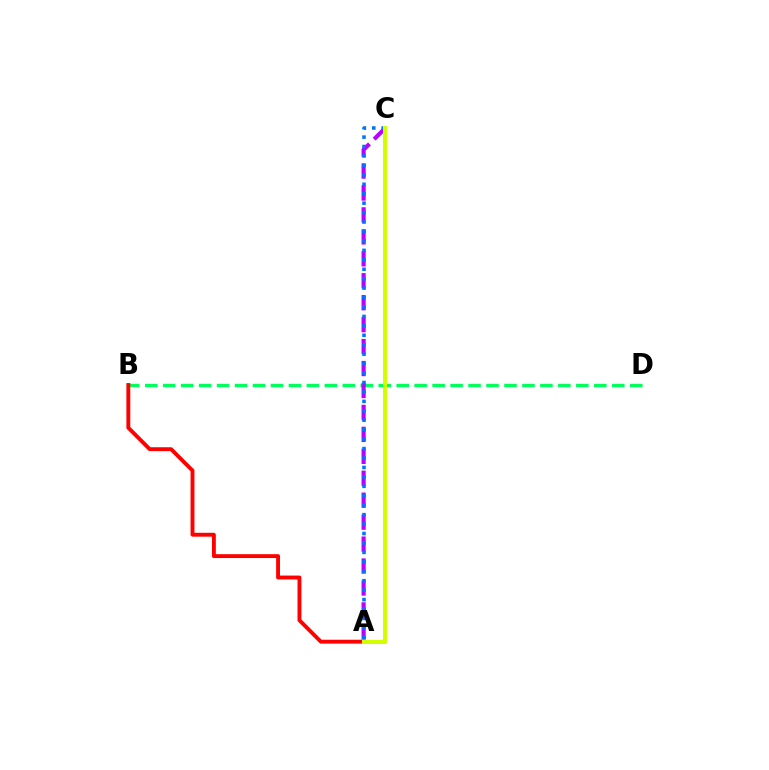{('B', 'D'): [{'color': '#00ff5c', 'line_style': 'dashed', 'thickness': 2.44}], ('A', 'B'): [{'color': '#ff0000', 'line_style': 'solid', 'thickness': 2.79}], ('A', 'C'): [{'color': '#b900ff', 'line_style': 'dashed', 'thickness': 2.98}, {'color': '#0074ff', 'line_style': 'dotted', 'thickness': 2.56}, {'color': '#d1ff00', 'line_style': 'solid', 'thickness': 2.89}]}